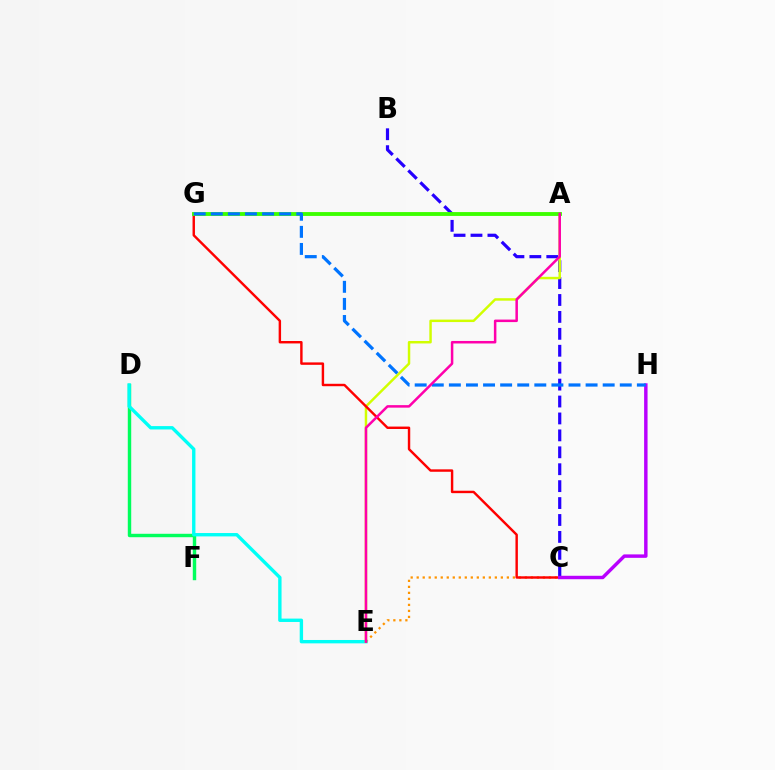{('B', 'C'): [{'color': '#2500ff', 'line_style': 'dashed', 'thickness': 2.3}], ('C', 'E'): [{'color': '#ff9400', 'line_style': 'dotted', 'thickness': 1.63}], ('D', 'F'): [{'color': '#00ff5c', 'line_style': 'solid', 'thickness': 2.46}], ('D', 'E'): [{'color': '#00fff6', 'line_style': 'solid', 'thickness': 2.43}], ('A', 'E'): [{'color': '#d1ff00', 'line_style': 'solid', 'thickness': 1.77}, {'color': '#ff00ac', 'line_style': 'solid', 'thickness': 1.81}], ('C', 'G'): [{'color': '#ff0000', 'line_style': 'solid', 'thickness': 1.75}], ('A', 'G'): [{'color': '#3dff00', 'line_style': 'solid', 'thickness': 2.77}], ('C', 'H'): [{'color': '#b900ff', 'line_style': 'solid', 'thickness': 2.48}], ('G', 'H'): [{'color': '#0074ff', 'line_style': 'dashed', 'thickness': 2.32}]}